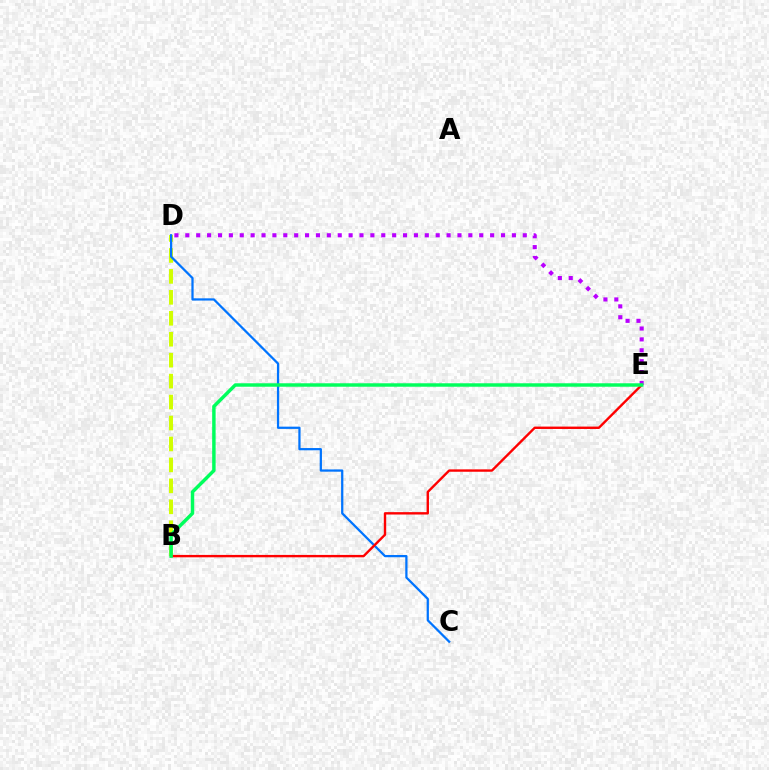{('B', 'D'): [{'color': '#d1ff00', 'line_style': 'dashed', 'thickness': 2.85}], ('D', 'E'): [{'color': '#b900ff', 'line_style': 'dotted', 'thickness': 2.96}], ('C', 'D'): [{'color': '#0074ff', 'line_style': 'solid', 'thickness': 1.62}], ('B', 'E'): [{'color': '#ff0000', 'line_style': 'solid', 'thickness': 1.72}, {'color': '#00ff5c', 'line_style': 'solid', 'thickness': 2.48}]}